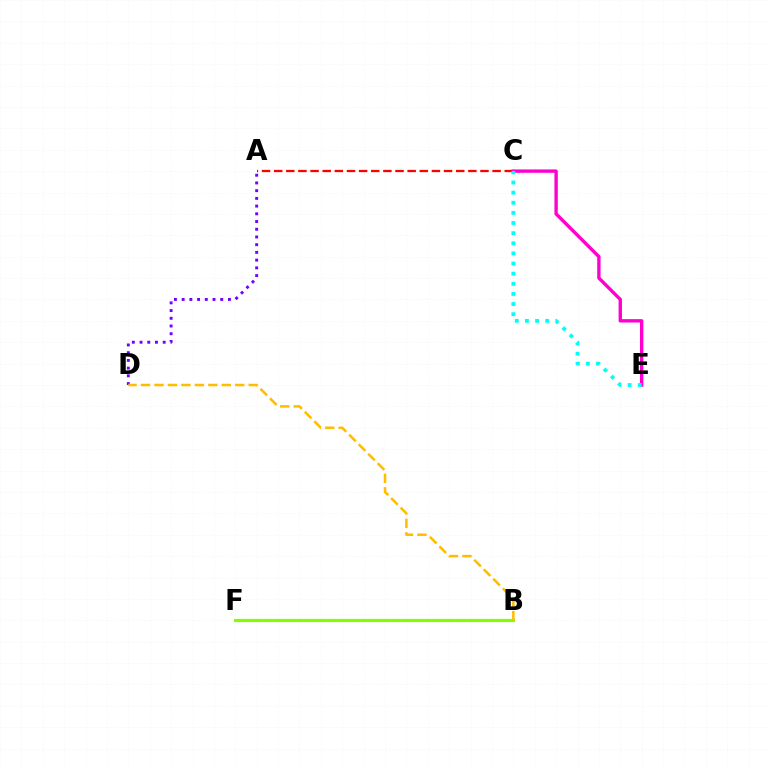{('A', 'C'): [{'color': '#ff0000', 'line_style': 'dashed', 'thickness': 1.65}], ('B', 'F'): [{'color': '#004bff', 'line_style': 'solid', 'thickness': 1.89}, {'color': '#00ff39', 'line_style': 'solid', 'thickness': 1.82}, {'color': '#84ff00', 'line_style': 'solid', 'thickness': 2.29}], ('A', 'D'): [{'color': '#7200ff', 'line_style': 'dotted', 'thickness': 2.1}], ('C', 'E'): [{'color': '#ff00cf', 'line_style': 'solid', 'thickness': 2.43}, {'color': '#00fff6', 'line_style': 'dotted', 'thickness': 2.75}], ('B', 'D'): [{'color': '#ffbd00', 'line_style': 'dashed', 'thickness': 1.83}]}